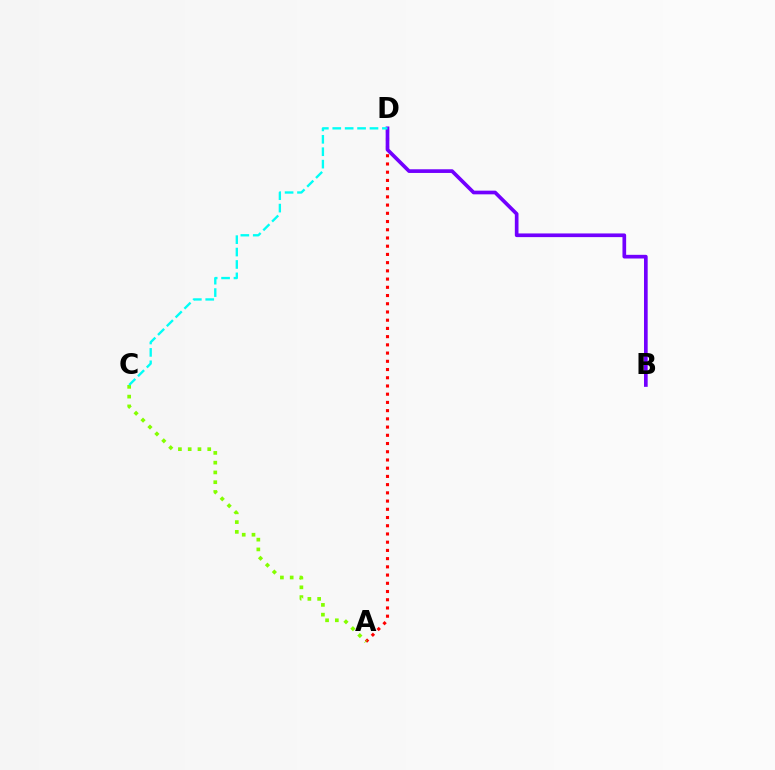{('A', 'D'): [{'color': '#ff0000', 'line_style': 'dotted', 'thickness': 2.23}], ('A', 'C'): [{'color': '#84ff00', 'line_style': 'dotted', 'thickness': 2.65}], ('B', 'D'): [{'color': '#7200ff', 'line_style': 'solid', 'thickness': 2.65}], ('C', 'D'): [{'color': '#00fff6', 'line_style': 'dashed', 'thickness': 1.69}]}